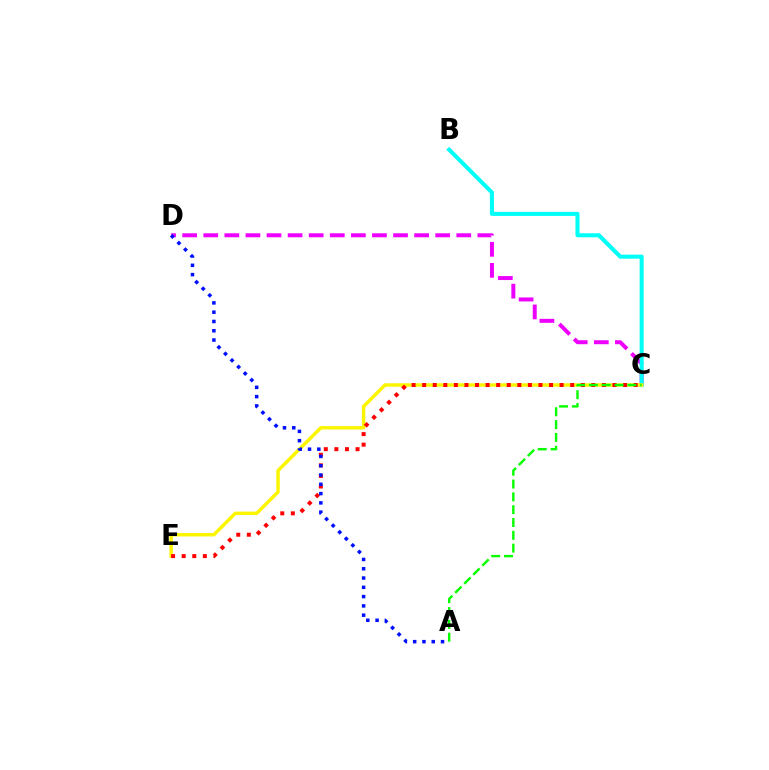{('C', 'D'): [{'color': '#ee00ff', 'line_style': 'dashed', 'thickness': 2.86}], ('B', 'C'): [{'color': '#00fff6', 'line_style': 'solid', 'thickness': 2.92}], ('C', 'E'): [{'color': '#fcf500', 'line_style': 'solid', 'thickness': 2.48}, {'color': '#ff0000', 'line_style': 'dotted', 'thickness': 2.87}], ('A', 'D'): [{'color': '#0010ff', 'line_style': 'dotted', 'thickness': 2.52}], ('A', 'C'): [{'color': '#08ff00', 'line_style': 'dashed', 'thickness': 1.74}]}